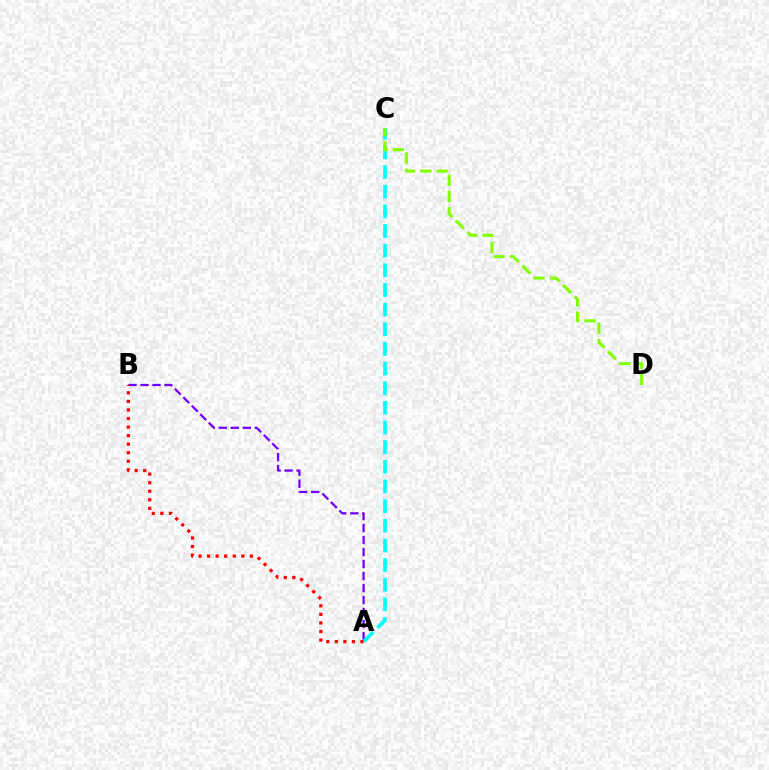{('A', 'B'): [{'color': '#7200ff', 'line_style': 'dashed', 'thickness': 1.63}, {'color': '#ff0000', 'line_style': 'dotted', 'thickness': 2.32}], ('A', 'C'): [{'color': '#00fff6', 'line_style': 'dashed', 'thickness': 2.67}], ('C', 'D'): [{'color': '#84ff00', 'line_style': 'dashed', 'thickness': 2.21}]}